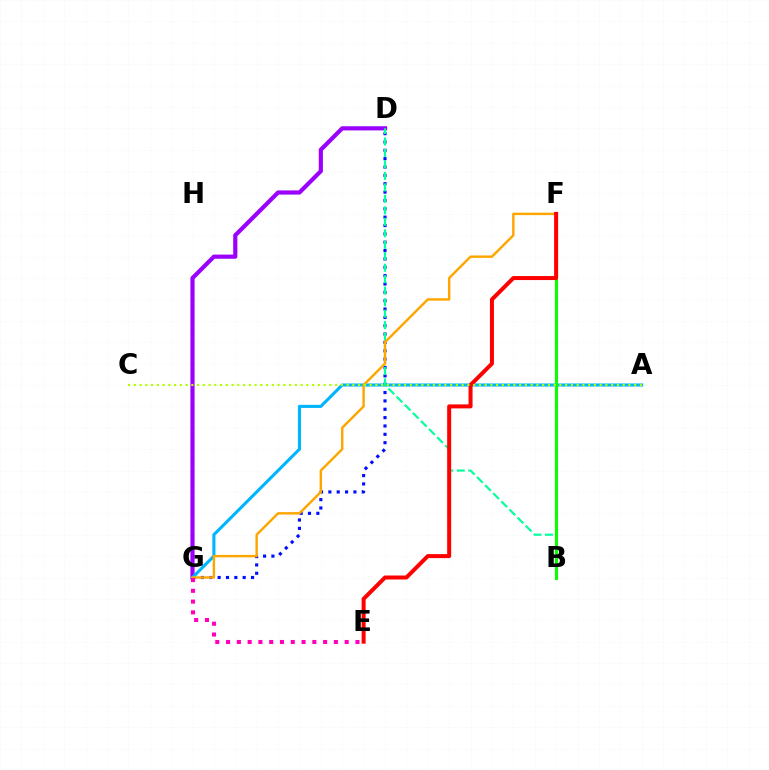{('D', 'G'): [{'color': '#9b00ff', 'line_style': 'solid', 'thickness': 3.0}, {'color': '#0010ff', 'line_style': 'dotted', 'thickness': 2.27}], ('A', 'G'): [{'color': '#00b5ff', 'line_style': 'solid', 'thickness': 2.22}], ('B', 'D'): [{'color': '#00ff9d', 'line_style': 'dashed', 'thickness': 1.56}], ('F', 'G'): [{'color': '#ffa500', 'line_style': 'solid', 'thickness': 1.75}], ('E', 'G'): [{'color': '#ff00bd', 'line_style': 'dotted', 'thickness': 2.93}], ('B', 'F'): [{'color': '#08ff00', 'line_style': 'solid', 'thickness': 2.21}], ('E', 'F'): [{'color': '#ff0000', 'line_style': 'solid', 'thickness': 2.88}], ('A', 'C'): [{'color': '#b3ff00', 'line_style': 'dotted', 'thickness': 1.56}]}